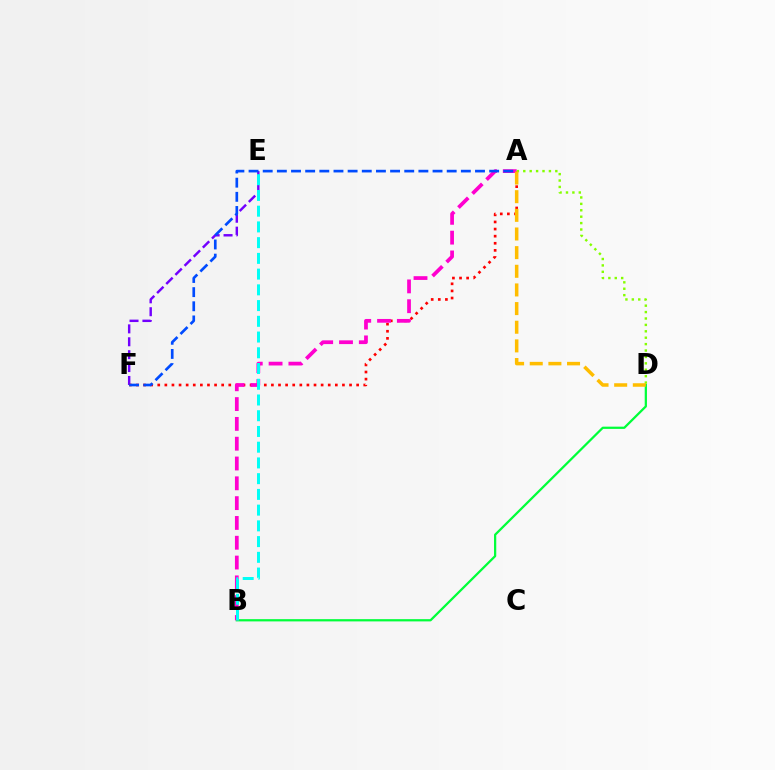{('E', 'F'): [{'color': '#7200ff', 'line_style': 'dashed', 'thickness': 1.75}], ('A', 'F'): [{'color': '#ff0000', 'line_style': 'dotted', 'thickness': 1.93}, {'color': '#004bff', 'line_style': 'dashed', 'thickness': 1.92}], ('B', 'D'): [{'color': '#00ff39', 'line_style': 'solid', 'thickness': 1.62}], ('A', 'B'): [{'color': '#ff00cf', 'line_style': 'dashed', 'thickness': 2.69}], ('A', 'D'): [{'color': '#84ff00', 'line_style': 'dotted', 'thickness': 1.74}, {'color': '#ffbd00', 'line_style': 'dashed', 'thickness': 2.53}], ('B', 'E'): [{'color': '#00fff6', 'line_style': 'dashed', 'thickness': 2.14}]}